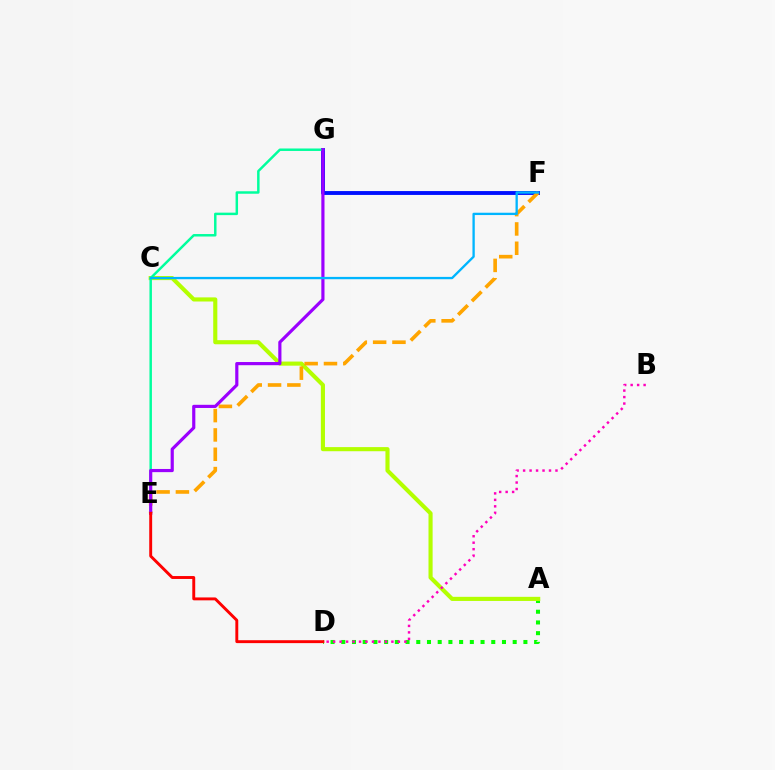{('F', 'G'): [{'color': '#0010ff', 'line_style': 'solid', 'thickness': 2.78}], ('A', 'D'): [{'color': '#08ff00', 'line_style': 'dotted', 'thickness': 2.91}], ('A', 'C'): [{'color': '#b3ff00', 'line_style': 'solid', 'thickness': 2.96}], ('E', 'G'): [{'color': '#00ff9d', 'line_style': 'solid', 'thickness': 1.78}, {'color': '#9b00ff', 'line_style': 'solid', 'thickness': 2.28}], ('E', 'F'): [{'color': '#ffa500', 'line_style': 'dashed', 'thickness': 2.63}], ('C', 'F'): [{'color': '#00b5ff', 'line_style': 'solid', 'thickness': 1.67}], ('B', 'D'): [{'color': '#ff00bd', 'line_style': 'dotted', 'thickness': 1.76}], ('D', 'E'): [{'color': '#ff0000', 'line_style': 'solid', 'thickness': 2.1}]}